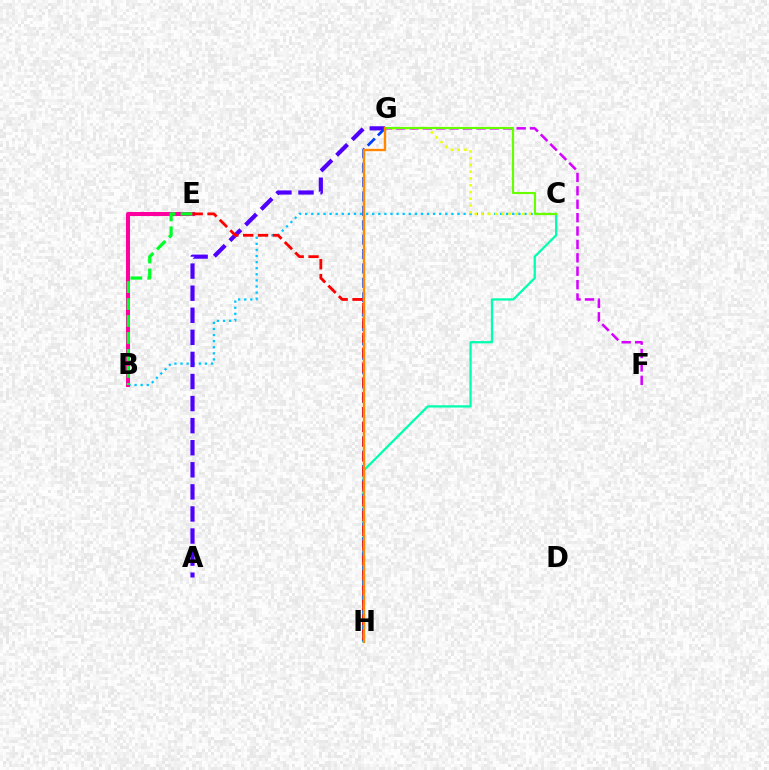{('B', 'C'): [{'color': '#00c7ff', 'line_style': 'dotted', 'thickness': 1.65}], ('A', 'G'): [{'color': '#4f00ff', 'line_style': 'dashed', 'thickness': 3.0}], ('C', 'H'): [{'color': '#00ffaf', 'line_style': 'solid', 'thickness': 1.64}], ('B', 'E'): [{'color': '#ff00a0', 'line_style': 'solid', 'thickness': 2.9}, {'color': '#00ff27', 'line_style': 'dashed', 'thickness': 2.31}], ('C', 'G'): [{'color': '#eeff00', 'line_style': 'dotted', 'thickness': 1.84}, {'color': '#66ff00', 'line_style': 'solid', 'thickness': 1.55}], ('F', 'G'): [{'color': '#d600ff', 'line_style': 'dashed', 'thickness': 1.82}], ('G', 'H'): [{'color': '#003fff', 'line_style': 'dashed', 'thickness': 1.96}, {'color': '#ff8800', 'line_style': 'solid', 'thickness': 1.7}], ('E', 'H'): [{'color': '#ff0000', 'line_style': 'dashed', 'thickness': 2.02}]}